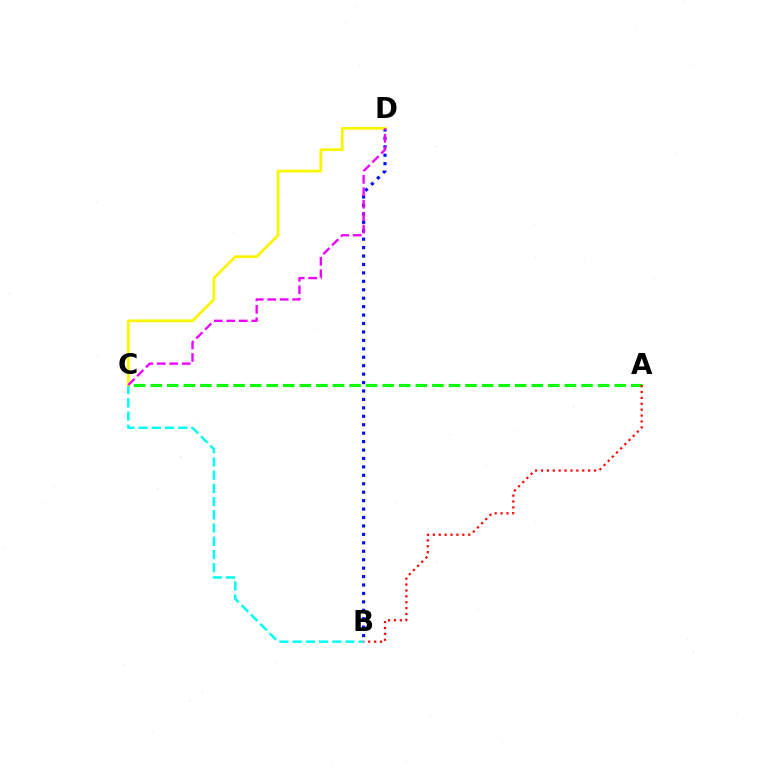{('B', 'D'): [{'color': '#0010ff', 'line_style': 'dotted', 'thickness': 2.29}], ('B', 'C'): [{'color': '#00fff6', 'line_style': 'dashed', 'thickness': 1.8}], ('A', 'C'): [{'color': '#08ff00', 'line_style': 'dashed', 'thickness': 2.25}], ('A', 'B'): [{'color': '#ff0000', 'line_style': 'dotted', 'thickness': 1.6}], ('C', 'D'): [{'color': '#fcf500', 'line_style': 'solid', 'thickness': 1.99}, {'color': '#ee00ff', 'line_style': 'dashed', 'thickness': 1.69}]}